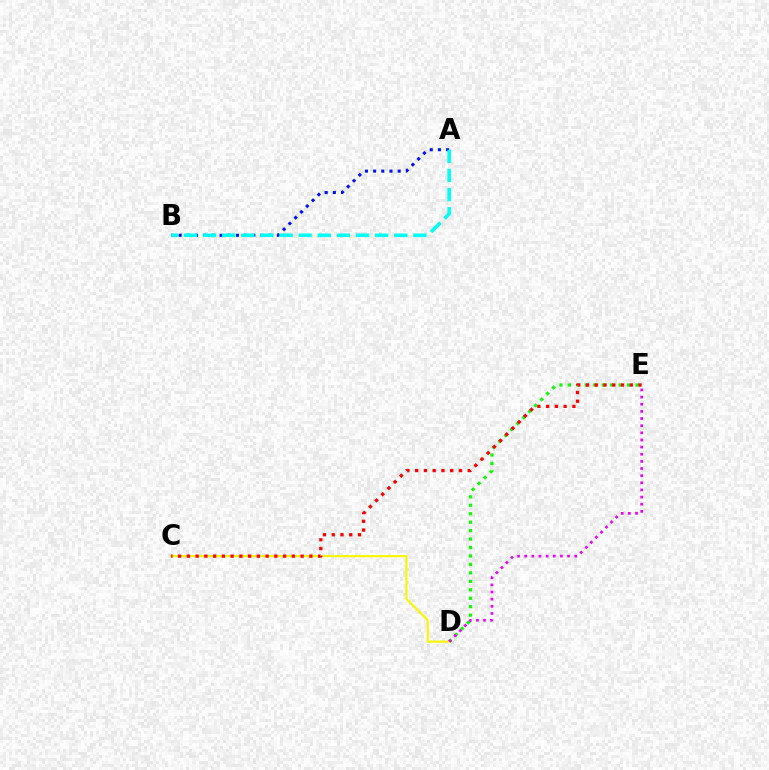{('A', 'B'): [{'color': '#0010ff', 'line_style': 'dotted', 'thickness': 2.22}, {'color': '#00fff6', 'line_style': 'dashed', 'thickness': 2.6}], ('D', 'E'): [{'color': '#08ff00', 'line_style': 'dotted', 'thickness': 2.3}, {'color': '#ee00ff', 'line_style': 'dotted', 'thickness': 1.94}], ('C', 'D'): [{'color': '#fcf500', 'line_style': 'solid', 'thickness': 1.52}], ('C', 'E'): [{'color': '#ff0000', 'line_style': 'dotted', 'thickness': 2.38}]}